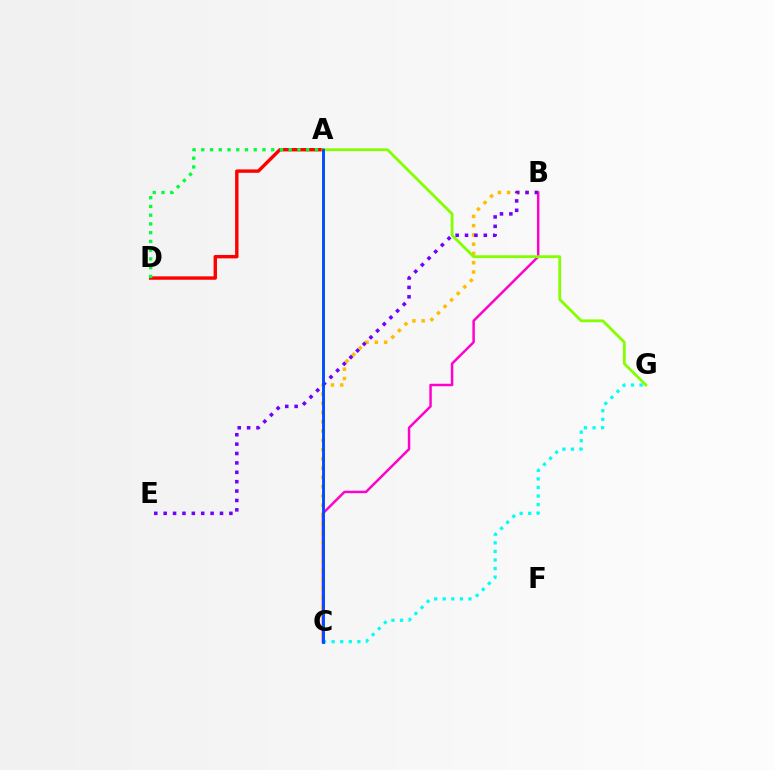{('B', 'C'): [{'color': '#ff00cf', 'line_style': 'solid', 'thickness': 1.78}, {'color': '#ffbd00', 'line_style': 'dotted', 'thickness': 2.52}], ('C', 'G'): [{'color': '#00fff6', 'line_style': 'dotted', 'thickness': 2.33}], ('B', 'E'): [{'color': '#7200ff', 'line_style': 'dotted', 'thickness': 2.55}], ('A', 'D'): [{'color': '#ff0000', 'line_style': 'solid', 'thickness': 2.45}, {'color': '#00ff39', 'line_style': 'dotted', 'thickness': 2.38}], ('A', 'G'): [{'color': '#84ff00', 'line_style': 'solid', 'thickness': 2.02}], ('A', 'C'): [{'color': '#004bff', 'line_style': 'solid', 'thickness': 2.09}]}